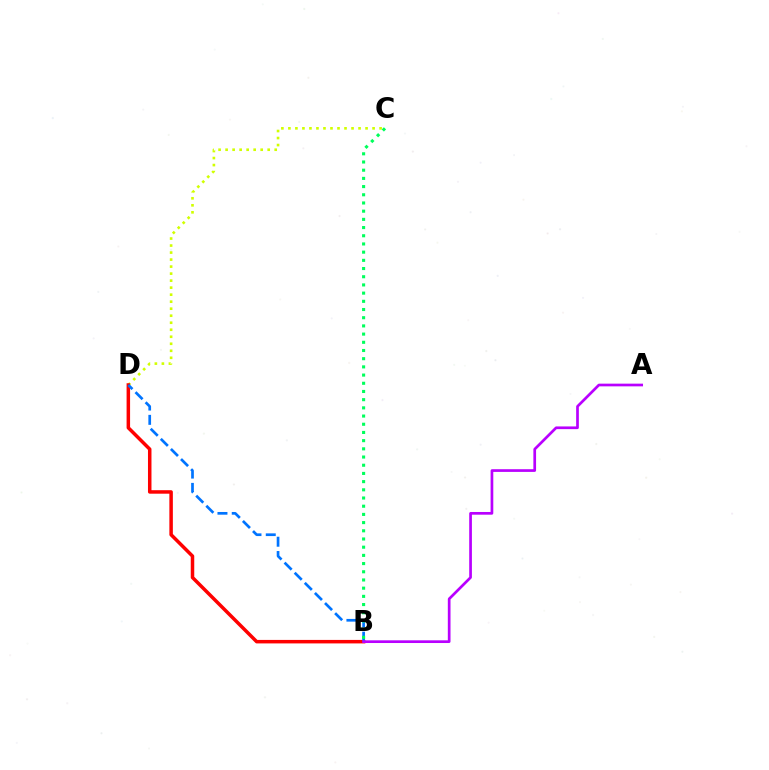{('C', 'D'): [{'color': '#d1ff00', 'line_style': 'dotted', 'thickness': 1.91}], ('B', 'D'): [{'color': '#ff0000', 'line_style': 'solid', 'thickness': 2.52}, {'color': '#0074ff', 'line_style': 'dashed', 'thickness': 1.94}], ('A', 'B'): [{'color': '#b900ff', 'line_style': 'solid', 'thickness': 1.94}], ('B', 'C'): [{'color': '#00ff5c', 'line_style': 'dotted', 'thickness': 2.23}]}